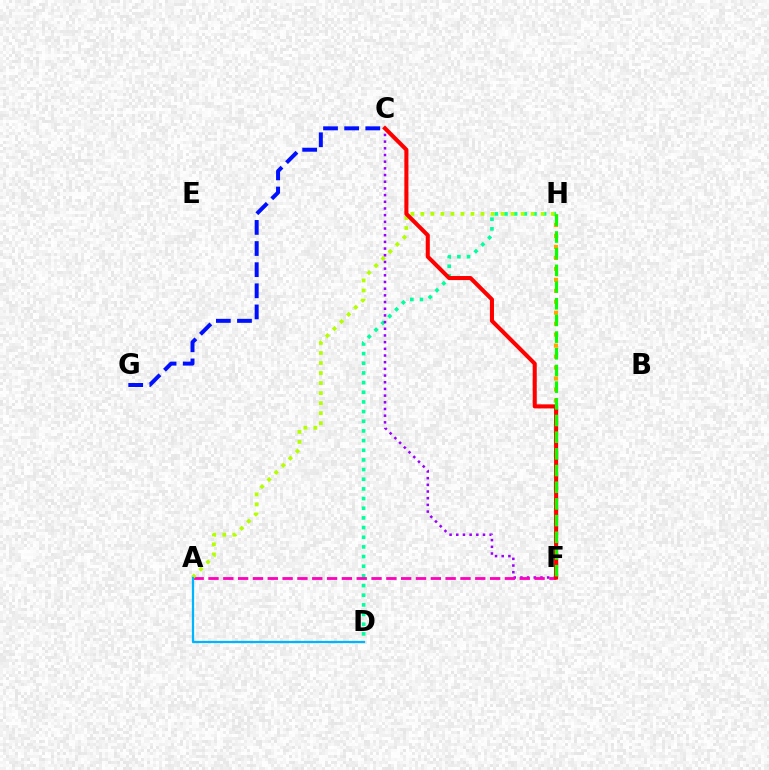{('F', 'H'): [{'color': '#ffa500', 'line_style': 'dotted', 'thickness': 2.98}, {'color': '#08ff00', 'line_style': 'dashed', 'thickness': 2.27}], ('D', 'H'): [{'color': '#00ff9d', 'line_style': 'dotted', 'thickness': 2.63}], ('C', 'F'): [{'color': '#9b00ff', 'line_style': 'dotted', 'thickness': 1.82}, {'color': '#ff0000', 'line_style': 'solid', 'thickness': 2.93}], ('A', 'F'): [{'color': '#ff00bd', 'line_style': 'dashed', 'thickness': 2.01}], ('A', 'H'): [{'color': '#b3ff00', 'line_style': 'dotted', 'thickness': 2.72}], ('A', 'D'): [{'color': '#00b5ff', 'line_style': 'solid', 'thickness': 1.62}], ('C', 'G'): [{'color': '#0010ff', 'line_style': 'dashed', 'thickness': 2.87}]}